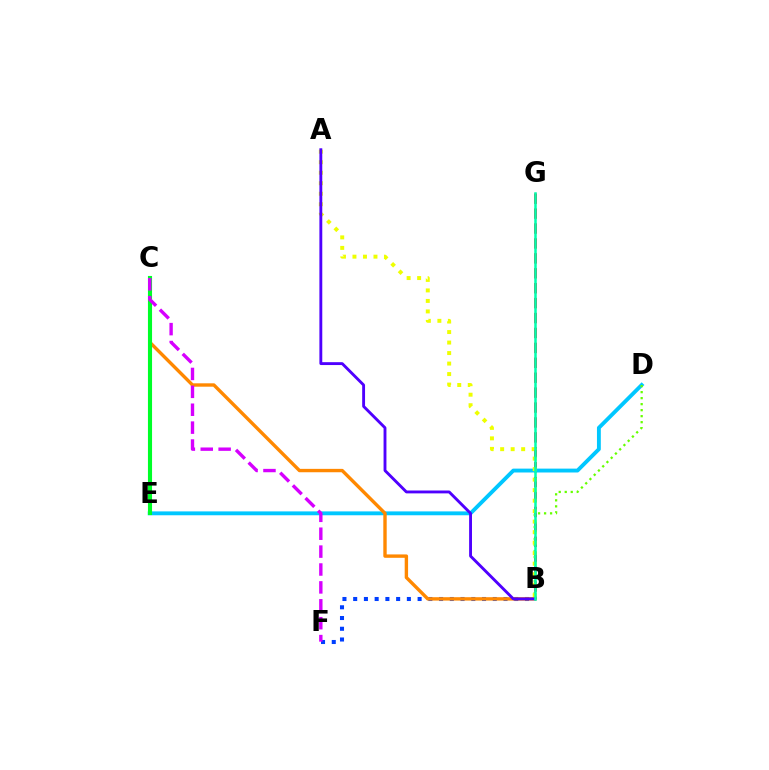{('B', 'F'): [{'color': '#003fff', 'line_style': 'dotted', 'thickness': 2.92}], ('B', 'G'): [{'color': '#ff0000', 'line_style': 'dashed', 'thickness': 2.03}, {'color': '#00ffaf', 'line_style': 'solid', 'thickness': 1.81}], ('D', 'E'): [{'color': '#00c7ff', 'line_style': 'solid', 'thickness': 2.78}], ('B', 'C'): [{'color': '#ff8800', 'line_style': 'solid', 'thickness': 2.44}], ('B', 'D'): [{'color': '#66ff00', 'line_style': 'dotted', 'thickness': 1.63}], ('C', 'E'): [{'color': '#ff00a0', 'line_style': 'solid', 'thickness': 1.82}, {'color': '#00ff27', 'line_style': 'solid', 'thickness': 2.96}], ('A', 'B'): [{'color': '#eeff00', 'line_style': 'dotted', 'thickness': 2.85}, {'color': '#4f00ff', 'line_style': 'solid', 'thickness': 2.07}], ('C', 'F'): [{'color': '#d600ff', 'line_style': 'dashed', 'thickness': 2.43}]}